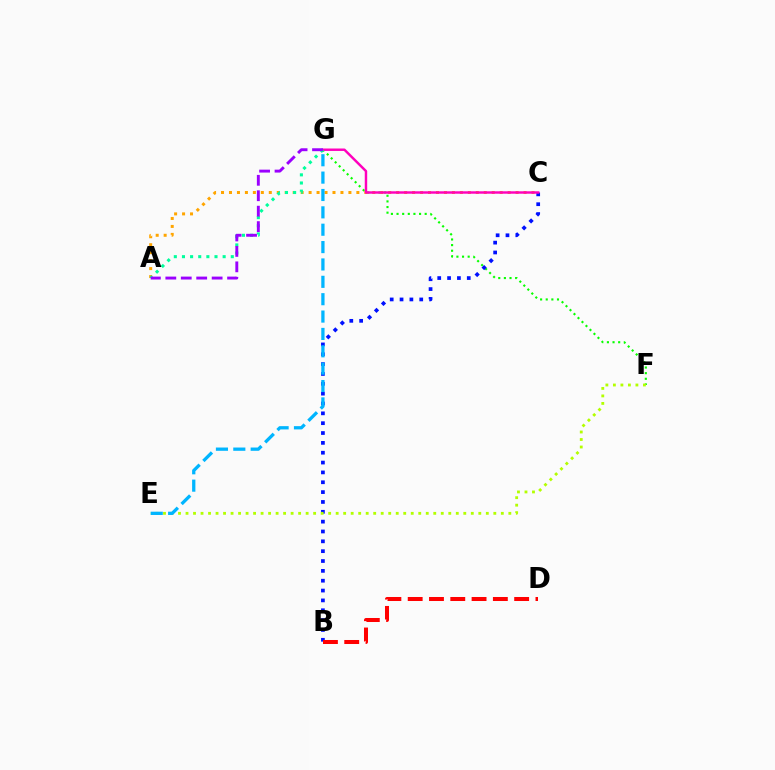{('F', 'G'): [{'color': '#08ff00', 'line_style': 'dotted', 'thickness': 1.53}], ('A', 'C'): [{'color': '#ffa500', 'line_style': 'dotted', 'thickness': 2.16}], ('B', 'C'): [{'color': '#0010ff', 'line_style': 'dotted', 'thickness': 2.68}], ('C', 'G'): [{'color': '#ff00bd', 'line_style': 'solid', 'thickness': 1.76}], ('A', 'G'): [{'color': '#00ff9d', 'line_style': 'dotted', 'thickness': 2.21}, {'color': '#9b00ff', 'line_style': 'dashed', 'thickness': 2.1}], ('E', 'F'): [{'color': '#b3ff00', 'line_style': 'dotted', 'thickness': 2.04}], ('E', 'G'): [{'color': '#00b5ff', 'line_style': 'dashed', 'thickness': 2.36}], ('B', 'D'): [{'color': '#ff0000', 'line_style': 'dashed', 'thickness': 2.89}]}